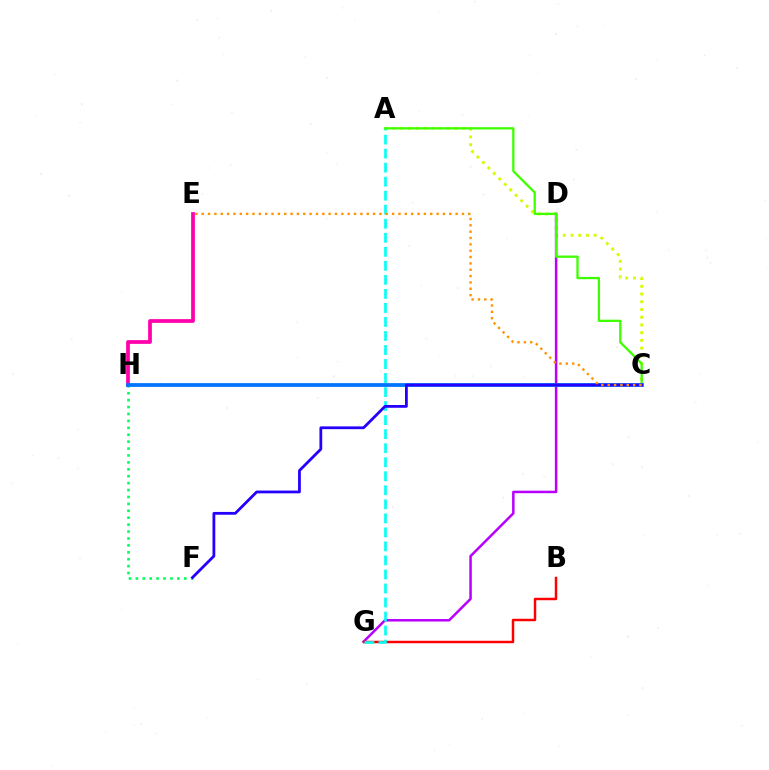{('A', 'C'): [{'color': '#d1ff00', 'line_style': 'dotted', 'thickness': 2.1}, {'color': '#3dff00', 'line_style': 'solid', 'thickness': 1.64}], ('D', 'G'): [{'color': '#b900ff', 'line_style': 'solid', 'thickness': 1.81}], ('B', 'G'): [{'color': '#ff0000', 'line_style': 'solid', 'thickness': 1.78}], ('A', 'G'): [{'color': '#00fff6', 'line_style': 'dashed', 'thickness': 1.91}], ('E', 'H'): [{'color': '#ff00ac', 'line_style': 'solid', 'thickness': 2.7}], ('F', 'H'): [{'color': '#00ff5c', 'line_style': 'dotted', 'thickness': 1.88}], ('C', 'H'): [{'color': '#0074ff', 'line_style': 'solid', 'thickness': 2.7}], ('C', 'F'): [{'color': '#2500ff', 'line_style': 'solid', 'thickness': 2.0}], ('C', 'E'): [{'color': '#ff9400', 'line_style': 'dotted', 'thickness': 1.72}]}